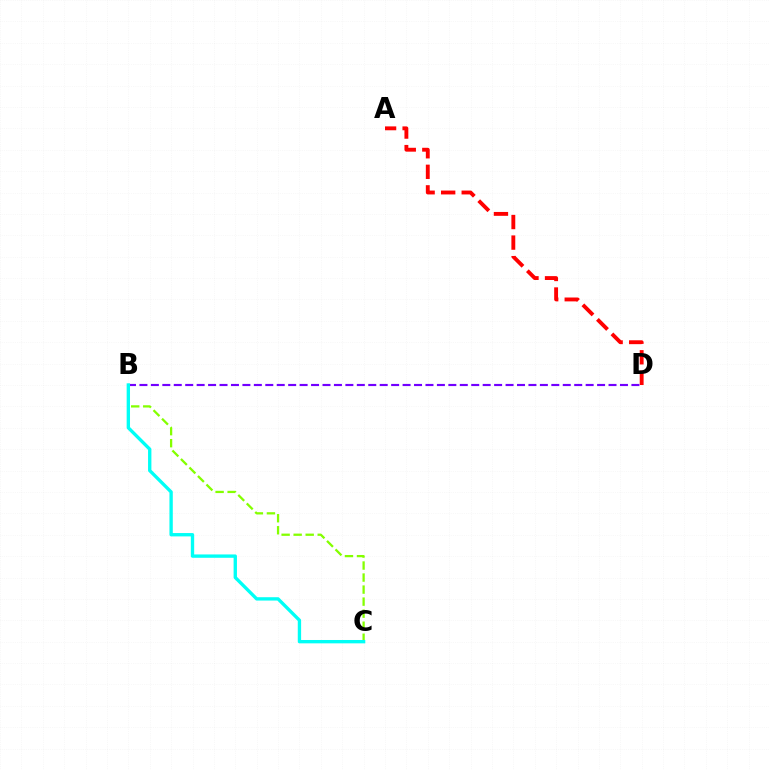{('A', 'D'): [{'color': '#ff0000', 'line_style': 'dashed', 'thickness': 2.79}], ('B', 'D'): [{'color': '#7200ff', 'line_style': 'dashed', 'thickness': 1.55}], ('B', 'C'): [{'color': '#84ff00', 'line_style': 'dashed', 'thickness': 1.63}, {'color': '#00fff6', 'line_style': 'solid', 'thickness': 2.41}]}